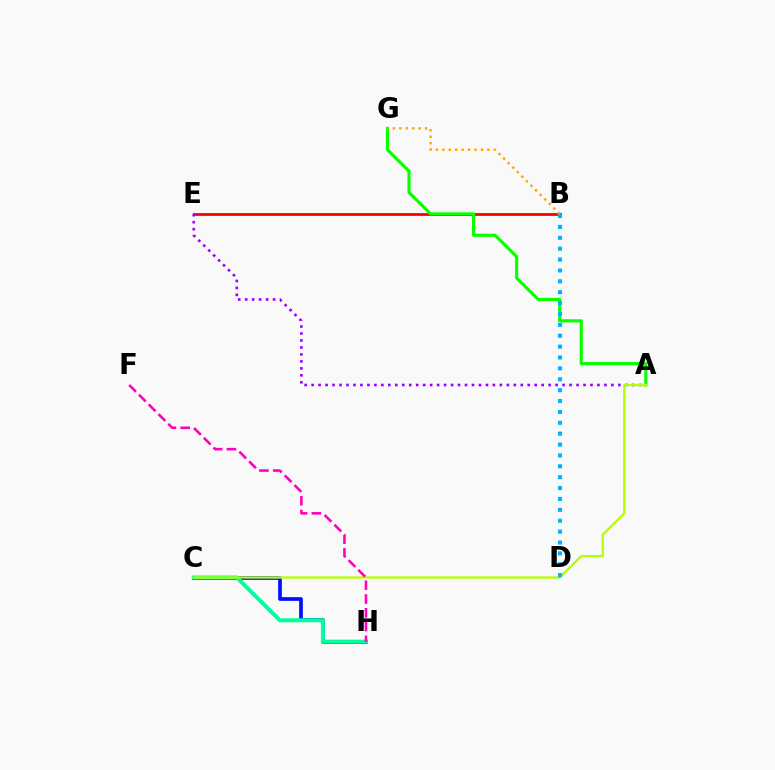{('B', 'E'): [{'color': '#ff0000', 'line_style': 'solid', 'thickness': 2.0}], ('C', 'H'): [{'color': '#0010ff', 'line_style': 'solid', 'thickness': 2.66}, {'color': '#00ff9d', 'line_style': 'solid', 'thickness': 2.87}], ('A', 'E'): [{'color': '#9b00ff', 'line_style': 'dotted', 'thickness': 1.89}], ('A', 'G'): [{'color': '#08ff00', 'line_style': 'solid', 'thickness': 2.26}], ('A', 'C'): [{'color': '#b3ff00', 'line_style': 'solid', 'thickness': 1.66}], ('B', 'D'): [{'color': '#00b5ff', 'line_style': 'dotted', 'thickness': 2.96}], ('F', 'H'): [{'color': '#ff00bd', 'line_style': 'dashed', 'thickness': 1.87}], ('B', 'G'): [{'color': '#ffa500', 'line_style': 'dotted', 'thickness': 1.75}]}